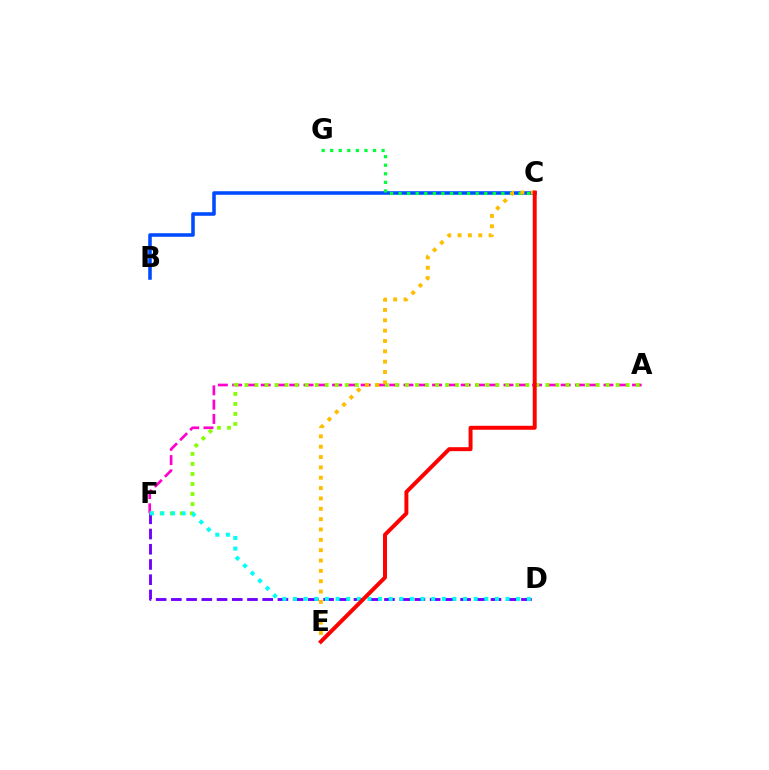{('A', 'F'): [{'color': '#ff00cf', 'line_style': 'dashed', 'thickness': 1.94}, {'color': '#84ff00', 'line_style': 'dotted', 'thickness': 2.73}], ('D', 'F'): [{'color': '#7200ff', 'line_style': 'dashed', 'thickness': 2.07}, {'color': '#00fff6', 'line_style': 'dotted', 'thickness': 2.89}], ('B', 'C'): [{'color': '#004bff', 'line_style': 'solid', 'thickness': 2.56}], ('C', 'G'): [{'color': '#00ff39', 'line_style': 'dotted', 'thickness': 2.33}], ('C', 'E'): [{'color': '#ffbd00', 'line_style': 'dotted', 'thickness': 2.81}, {'color': '#ff0000', 'line_style': 'solid', 'thickness': 2.85}]}